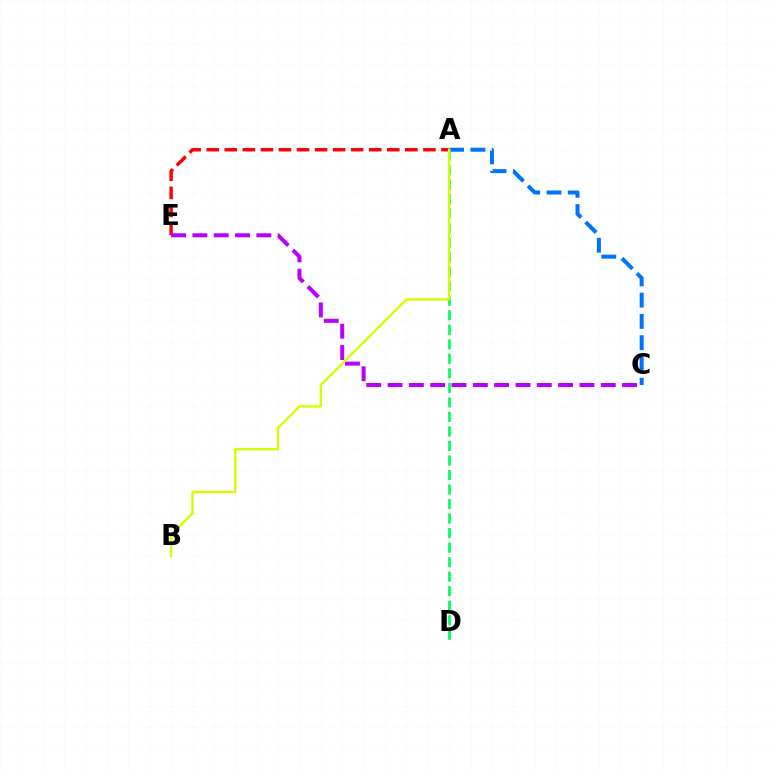{('A', 'C'): [{'color': '#0074ff', 'line_style': 'dashed', 'thickness': 2.89}], ('A', 'E'): [{'color': '#ff0000', 'line_style': 'dashed', 'thickness': 2.45}], ('A', 'D'): [{'color': '#00ff5c', 'line_style': 'dashed', 'thickness': 1.97}], ('C', 'E'): [{'color': '#b900ff', 'line_style': 'dashed', 'thickness': 2.9}], ('A', 'B'): [{'color': '#d1ff00', 'line_style': 'solid', 'thickness': 1.72}]}